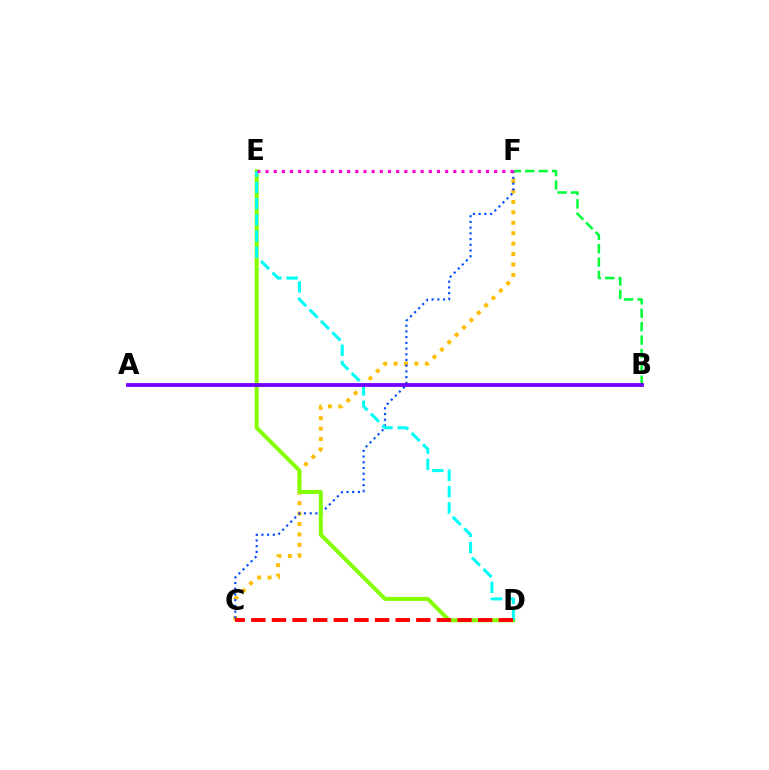{('B', 'F'): [{'color': '#00ff39', 'line_style': 'dashed', 'thickness': 1.82}], ('C', 'F'): [{'color': '#ffbd00', 'line_style': 'dotted', 'thickness': 2.83}, {'color': '#004bff', 'line_style': 'dotted', 'thickness': 1.55}], ('D', 'E'): [{'color': '#84ff00', 'line_style': 'solid', 'thickness': 2.87}, {'color': '#00fff6', 'line_style': 'dashed', 'thickness': 2.2}], ('C', 'D'): [{'color': '#ff0000', 'line_style': 'dashed', 'thickness': 2.8}], ('A', 'B'): [{'color': '#7200ff', 'line_style': 'solid', 'thickness': 2.74}], ('E', 'F'): [{'color': '#ff00cf', 'line_style': 'dotted', 'thickness': 2.22}]}